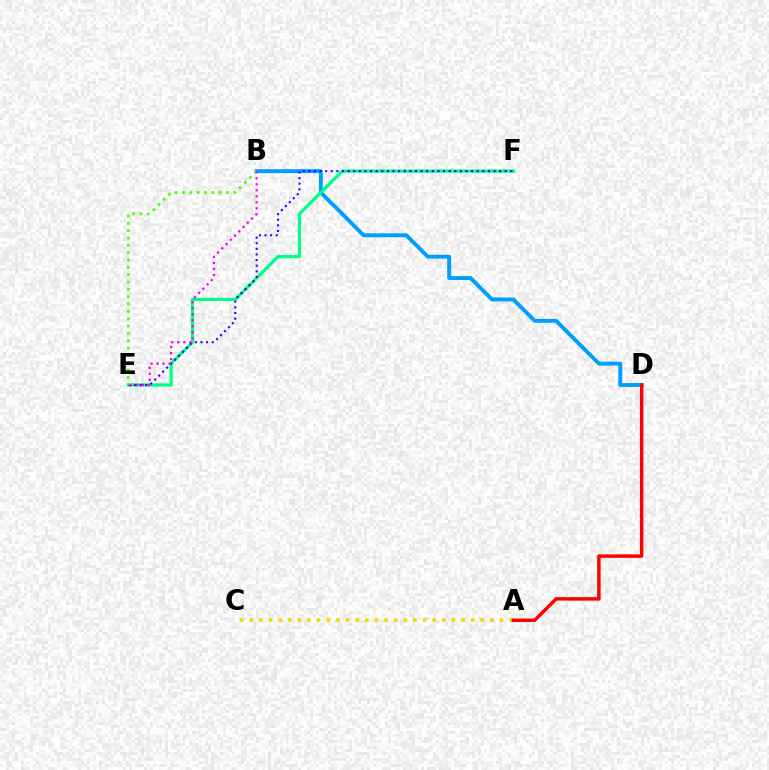{('B', 'D'): [{'color': '#009eff', 'line_style': 'solid', 'thickness': 2.8}], ('A', 'C'): [{'color': '#ffd500', 'line_style': 'dotted', 'thickness': 2.62}], ('E', 'F'): [{'color': '#00ff86', 'line_style': 'solid', 'thickness': 2.35}, {'color': '#3700ff', 'line_style': 'dotted', 'thickness': 1.53}], ('A', 'D'): [{'color': '#ff0000', 'line_style': 'solid', 'thickness': 2.49}], ('B', 'E'): [{'color': '#4fff00', 'line_style': 'dotted', 'thickness': 1.99}, {'color': '#ff00ed', 'line_style': 'dotted', 'thickness': 1.64}]}